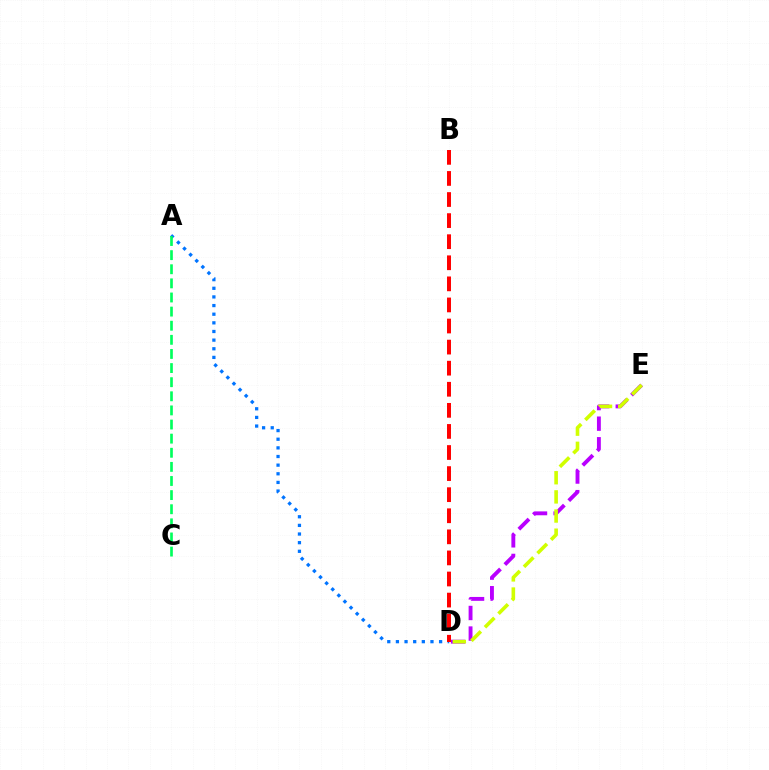{('A', 'D'): [{'color': '#0074ff', 'line_style': 'dotted', 'thickness': 2.35}], ('D', 'E'): [{'color': '#b900ff', 'line_style': 'dashed', 'thickness': 2.8}, {'color': '#d1ff00', 'line_style': 'dashed', 'thickness': 2.6}], ('A', 'C'): [{'color': '#00ff5c', 'line_style': 'dashed', 'thickness': 1.92}], ('B', 'D'): [{'color': '#ff0000', 'line_style': 'dashed', 'thickness': 2.86}]}